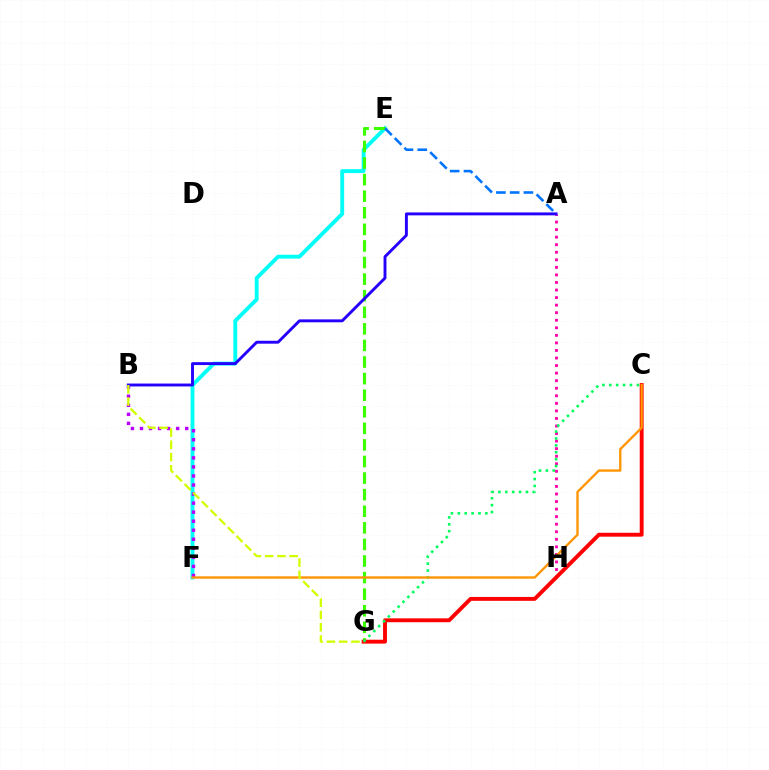{('A', 'H'): [{'color': '#ff00ac', 'line_style': 'dotted', 'thickness': 2.05}], ('E', 'F'): [{'color': '#00fff6', 'line_style': 'solid', 'thickness': 2.79}], ('E', 'G'): [{'color': '#3dff00', 'line_style': 'dashed', 'thickness': 2.25}], ('C', 'G'): [{'color': '#ff0000', 'line_style': 'solid', 'thickness': 2.79}, {'color': '#00ff5c', 'line_style': 'dotted', 'thickness': 1.87}], ('B', 'F'): [{'color': '#b900ff', 'line_style': 'dotted', 'thickness': 2.46}], ('A', 'B'): [{'color': '#2500ff', 'line_style': 'solid', 'thickness': 2.1}], ('C', 'F'): [{'color': '#ff9400', 'line_style': 'solid', 'thickness': 1.68}], ('A', 'E'): [{'color': '#0074ff', 'line_style': 'dashed', 'thickness': 1.87}], ('B', 'G'): [{'color': '#d1ff00', 'line_style': 'dashed', 'thickness': 1.66}]}